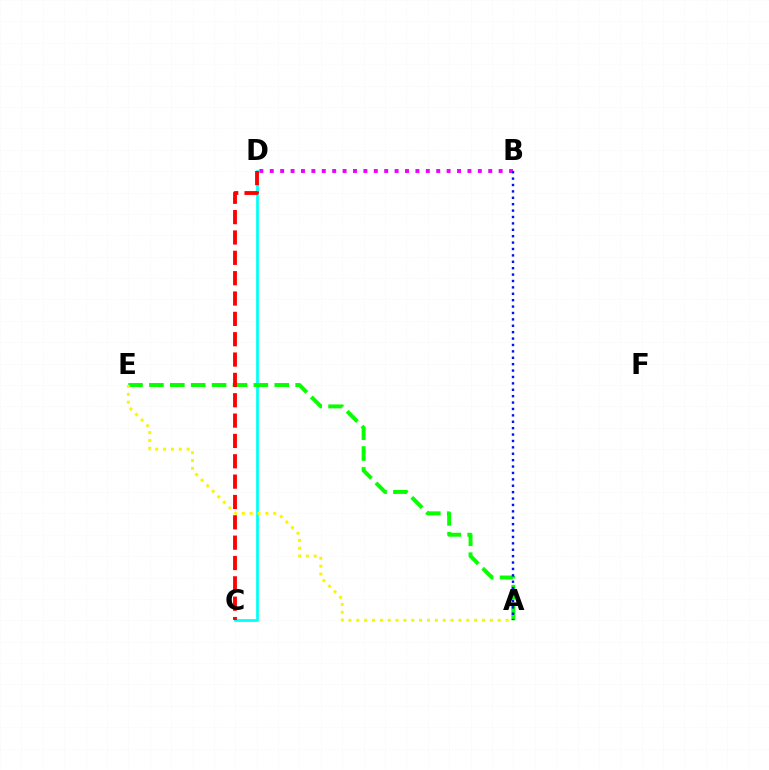{('C', 'D'): [{'color': '#00fff6', 'line_style': 'solid', 'thickness': 1.96}, {'color': '#ff0000', 'line_style': 'dashed', 'thickness': 2.76}], ('A', 'E'): [{'color': '#08ff00', 'line_style': 'dashed', 'thickness': 2.84}, {'color': '#fcf500', 'line_style': 'dotted', 'thickness': 2.13}], ('B', 'D'): [{'color': '#ee00ff', 'line_style': 'dotted', 'thickness': 2.83}], ('A', 'B'): [{'color': '#0010ff', 'line_style': 'dotted', 'thickness': 1.74}]}